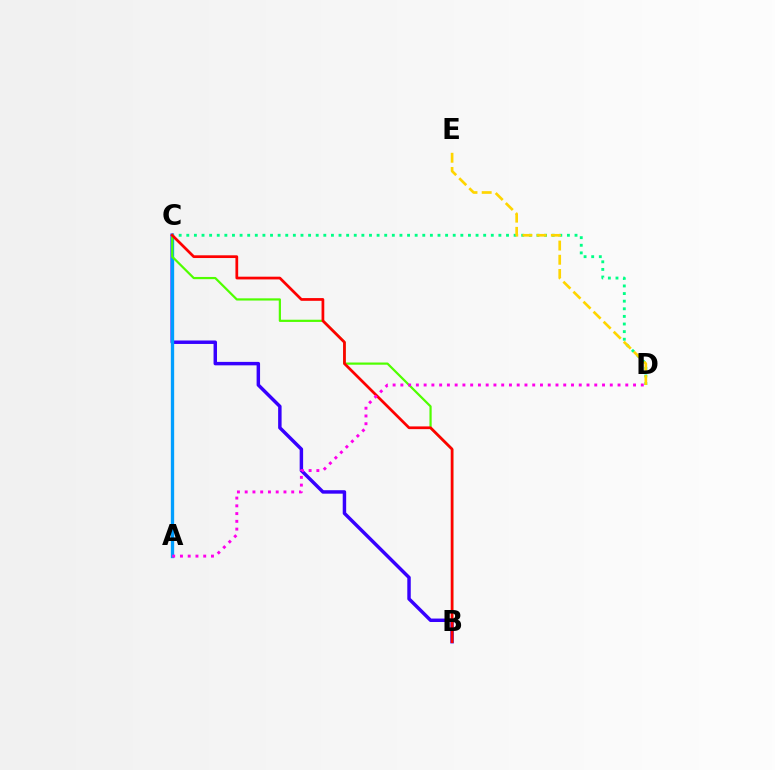{('B', 'C'): [{'color': '#3700ff', 'line_style': 'solid', 'thickness': 2.49}, {'color': '#4fff00', 'line_style': 'solid', 'thickness': 1.59}, {'color': '#ff0000', 'line_style': 'solid', 'thickness': 1.97}], ('A', 'C'): [{'color': '#009eff', 'line_style': 'solid', 'thickness': 2.39}], ('C', 'D'): [{'color': '#00ff86', 'line_style': 'dotted', 'thickness': 2.07}], ('D', 'E'): [{'color': '#ffd500', 'line_style': 'dashed', 'thickness': 1.93}], ('A', 'D'): [{'color': '#ff00ed', 'line_style': 'dotted', 'thickness': 2.11}]}